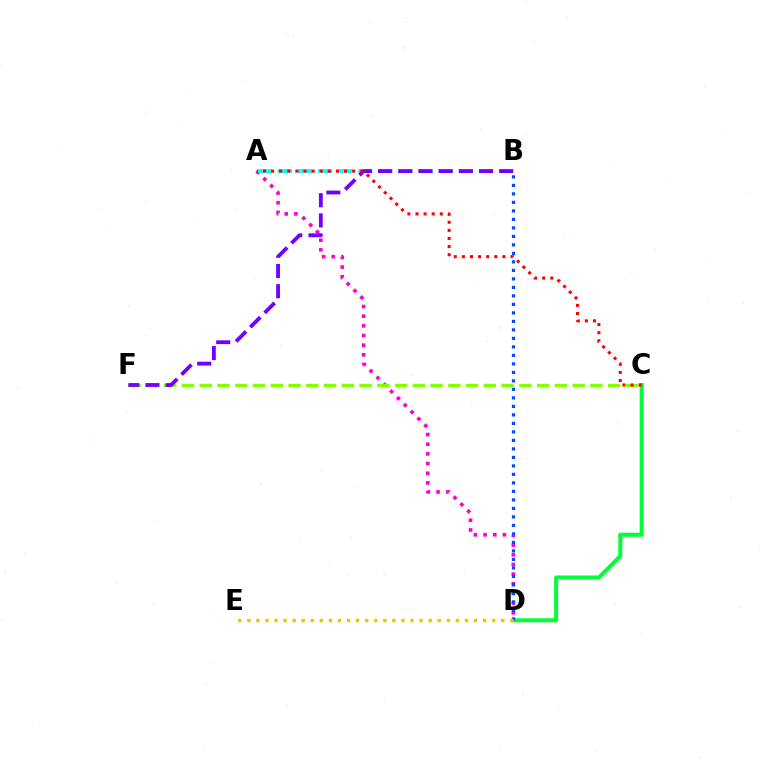{('C', 'D'): [{'color': '#00ff39', 'line_style': 'solid', 'thickness': 2.9}], ('A', 'D'): [{'color': '#ff00cf', 'line_style': 'dotted', 'thickness': 2.63}], ('A', 'B'): [{'color': '#00fff6', 'line_style': 'dashed', 'thickness': 2.73}], ('C', 'F'): [{'color': '#84ff00', 'line_style': 'dashed', 'thickness': 2.41}], ('B', 'F'): [{'color': '#7200ff', 'line_style': 'dashed', 'thickness': 2.74}], ('B', 'D'): [{'color': '#004bff', 'line_style': 'dotted', 'thickness': 2.31}], ('D', 'E'): [{'color': '#ffbd00', 'line_style': 'dotted', 'thickness': 2.46}], ('A', 'C'): [{'color': '#ff0000', 'line_style': 'dotted', 'thickness': 2.2}]}